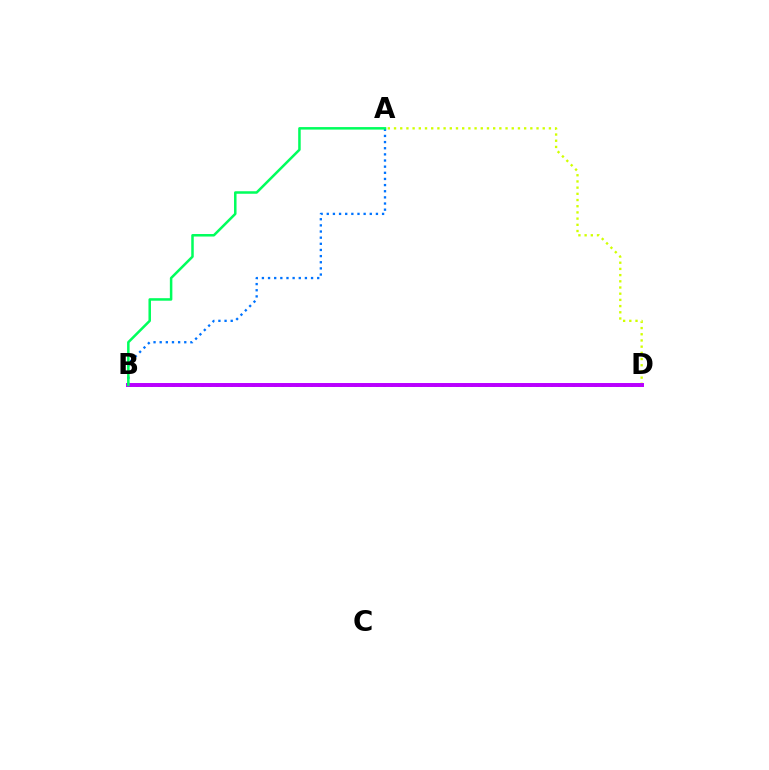{('A', 'B'): [{'color': '#0074ff', 'line_style': 'dotted', 'thickness': 1.67}, {'color': '#00ff5c', 'line_style': 'solid', 'thickness': 1.81}], ('B', 'D'): [{'color': '#ff0000', 'line_style': 'dotted', 'thickness': 1.98}, {'color': '#b900ff', 'line_style': 'solid', 'thickness': 2.85}], ('A', 'D'): [{'color': '#d1ff00', 'line_style': 'dotted', 'thickness': 1.68}]}